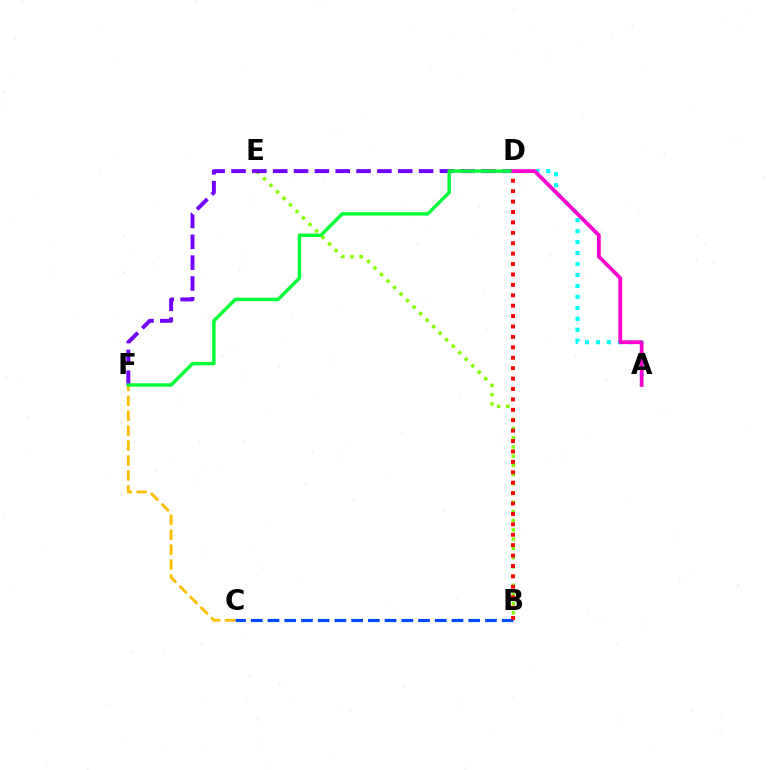{('B', 'E'): [{'color': '#84ff00', 'line_style': 'dotted', 'thickness': 2.5}], ('D', 'F'): [{'color': '#7200ff', 'line_style': 'dashed', 'thickness': 2.83}, {'color': '#00ff39', 'line_style': 'solid', 'thickness': 2.47}], ('B', 'C'): [{'color': '#004bff', 'line_style': 'dashed', 'thickness': 2.27}], ('A', 'D'): [{'color': '#00fff6', 'line_style': 'dotted', 'thickness': 2.98}, {'color': '#ff00cf', 'line_style': 'solid', 'thickness': 2.72}], ('C', 'F'): [{'color': '#ffbd00', 'line_style': 'dashed', 'thickness': 2.03}], ('B', 'D'): [{'color': '#ff0000', 'line_style': 'dotted', 'thickness': 2.83}]}